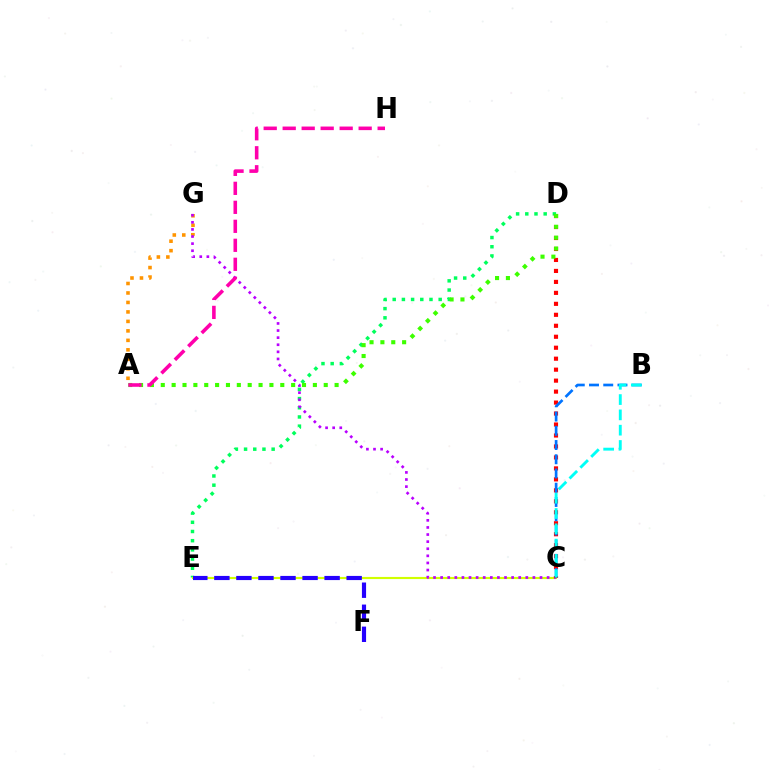{('D', 'E'): [{'color': '#00ff5c', 'line_style': 'dotted', 'thickness': 2.5}], ('C', 'E'): [{'color': '#d1ff00', 'line_style': 'solid', 'thickness': 1.54}], ('A', 'G'): [{'color': '#ff9400', 'line_style': 'dotted', 'thickness': 2.58}], ('C', 'G'): [{'color': '#b900ff', 'line_style': 'dotted', 'thickness': 1.93}], ('E', 'F'): [{'color': '#2500ff', 'line_style': 'dashed', 'thickness': 3.0}], ('C', 'D'): [{'color': '#ff0000', 'line_style': 'dotted', 'thickness': 2.98}], ('A', 'D'): [{'color': '#3dff00', 'line_style': 'dotted', 'thickness': 2.95}], ('B', 'C'): [{'color': '#0074ff', 'line_style': 'dashed', 'thickness': 1.93}, {'color': '#00fff6', 'line_style': 'dashed', 'thickness': 2.08}], ('A', 'H'): [{'color': '#ff00ac', 'line_style': 'dashed', 'thickness': 2.58}]}